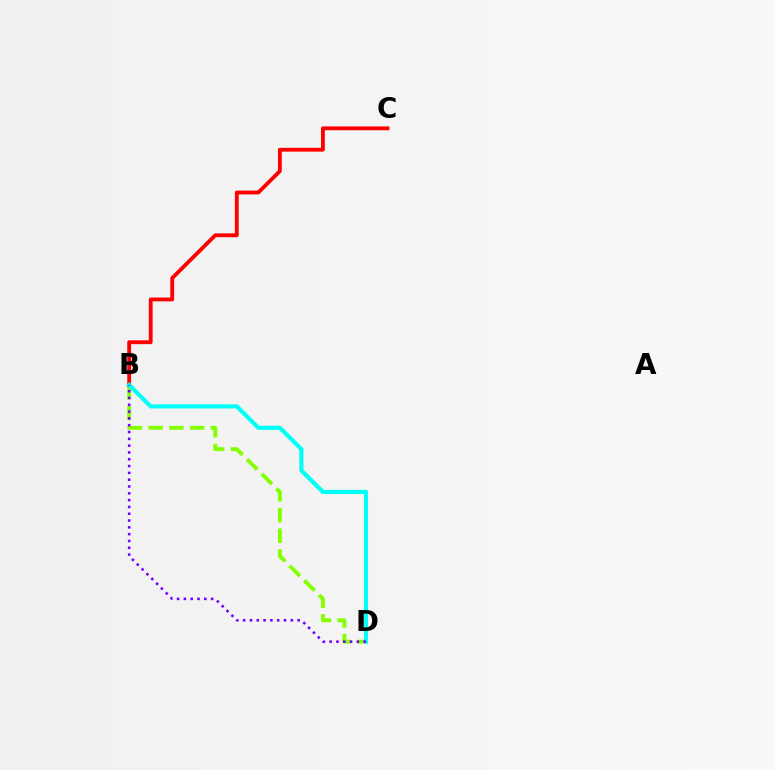{('B', 'D'): [{'color': '#84ff00', 'line_style': 'dashed', 'thickness': 2.81}, {'color': '#00fff6', 'line_style': 'solid', 'thickness': 2.99}, {'color': '#7200ff', 'line_style': 'dotted', 'thickness': 1.85}], ('B', 'C'): [{'color': '#ff0000', 'line_style': 'solid', 'thickness': 2.76}]}